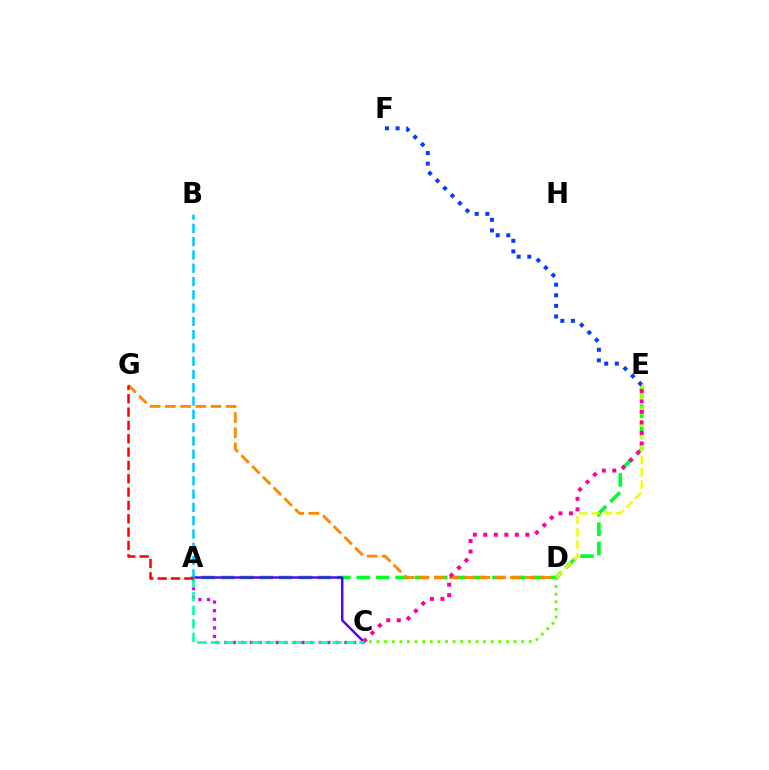{('A', 'E'): [{'color': '#00ff27', 'line_style': 'dashed', 'thickness': 2.63}], ('A', 'C'): [{'color': '#4f00ff', 'line_style': 'solid', 'thickness': 1.76}, {'color': '#d600ff', 'line_style': 'dotted', 'thickness': 2.34}, {'color': '#00ffaf', 'line_style': 'dashed', 'thickness': 1.84}], ('A', 'B'): [{'color': '#00c7ff', 'line_style': 'dashed', 'thickness': 1.81}], ('D', 'G'): [{'color': '#ff8800', 'line_style': 'dashed', 'thickness': 2.07}], ('A', 'G'): [{'color': '#ff0000', 'line_style': 'dashed', 'thickness': 1.81}], ('D', 'E'): [{'color': '#eeff00', 'line_style': 'dashed', 'thickness': 1.69}], ('C', 'E'): [{'color': '#ff00a0', 'line_style': 'dotted', 'thickness': 2.85}], ('E', 'F'): [{'color': '#003fff', 'line_style': 'dotted', 'thickness': 2.88}], ('C', 'D'): [{'color': '#66ff00', 'line_style': 'dotted', 'thickness': 2.07}]}